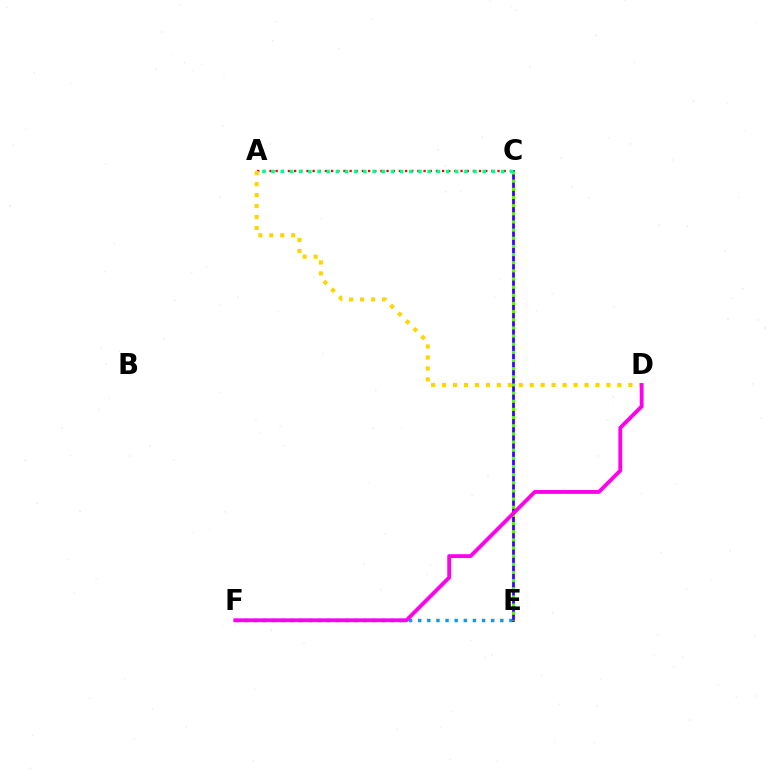{('A', 'C'): [{'color': '#ff0000', 'line_style': 'dotted', 'thickness': 1.67}, {'color': '#00ff86', 'line_style': 'dotted', 'thickness': 2.49}], ('E', 'F'): [{'color': '#009eff', 'line_style': 'dotted', 'thickness': 2.48}], ('C', 'E'): [{'color': '#3700ff', 'line_style': 'solid', 'thickness': 2.0}, {'color': '#4fff00', 'line_style': 'dotted', 'thickness': 2.21}], ('A', 'D'): [{'color': '#ffd500', 'line_style': 'dotted', 'thickness': 2.98}], ('D', 'F'): [{'color': '#ff00ed', 'line_style': 'solid', 'thickness': 2.76}]}